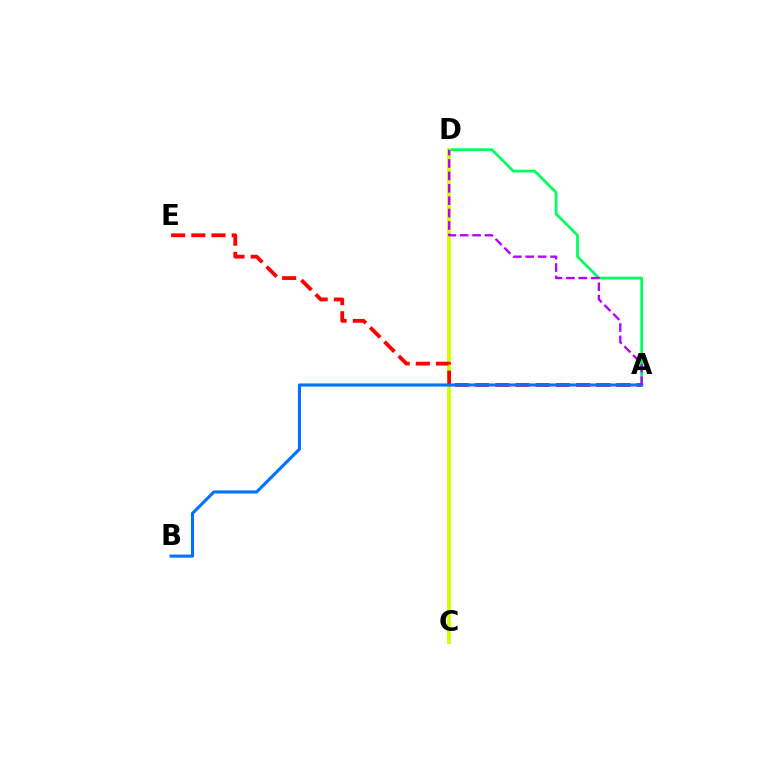{('A', 'D'): [{'color': '#00ff5c', 'line_style': 'solid', 'thickness': 1.97}, {'color': '#b900ff', 'line_style': 'dashed', 'thickness': 1.69}], ('C', 'D'): [{'color': '#d1ff00', 'line_style': 'solid', 'thickness': 2.75}], ('A', 'E'): [{'color': '#ff0000', 'line_style': 'dashed', 'thickness': 2.74}], ('A', 'B'): [{'color': '#0074ff', 'line_style': 'solid', 'thickness': 2.24}]}